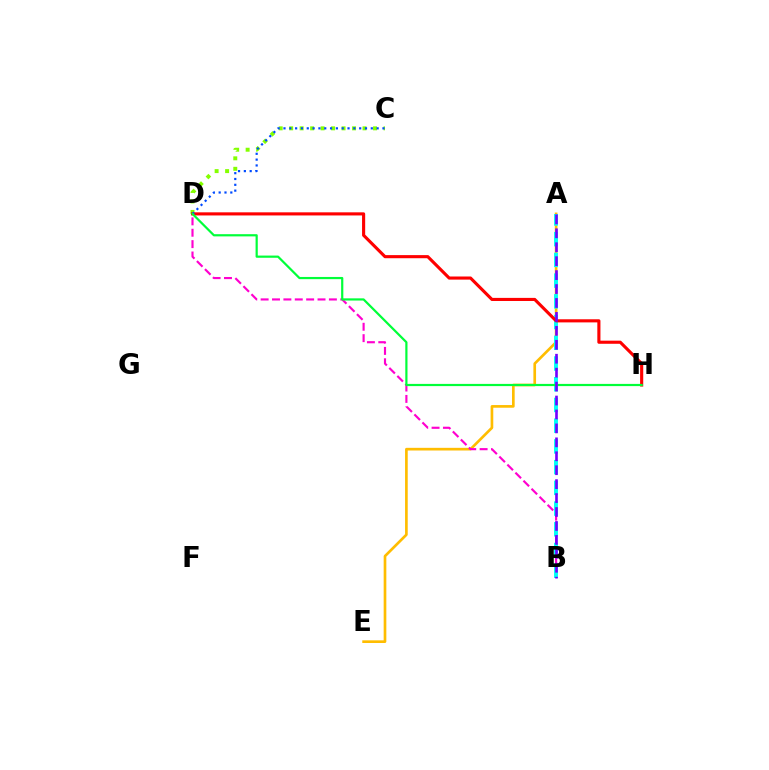{('A', 'E'): [{'color': '#ffbd00', 'line_style': 'solid', 'thickness': 1.92}], ('B', 'D'): [{'color': '#ff00cf', 'line_style': 'dashed', 'thickness': 1.55}], ('C', 'D'): [{'color': '#84ff00', 'line_style': 'dotted', 'thickness': 2.85}, {'color': '#004bff', 'line_style': 'dotted', 'thickness': 1.58}], ('A', 'B'): [{'color': '#00fff6', 'line_style': 'dashed', 'thickness': 2.82}, {'color': '#7200ff', 'line_style': 'dashed', 'thickness': 1.89}], ('D', 'H'): [{'color': '#ff0000', 'line_style': 'solid', 'thickness': 2.25}, {'color': '#00ff39', 'line_style': 'solid', 'thickness': 1.59}]}